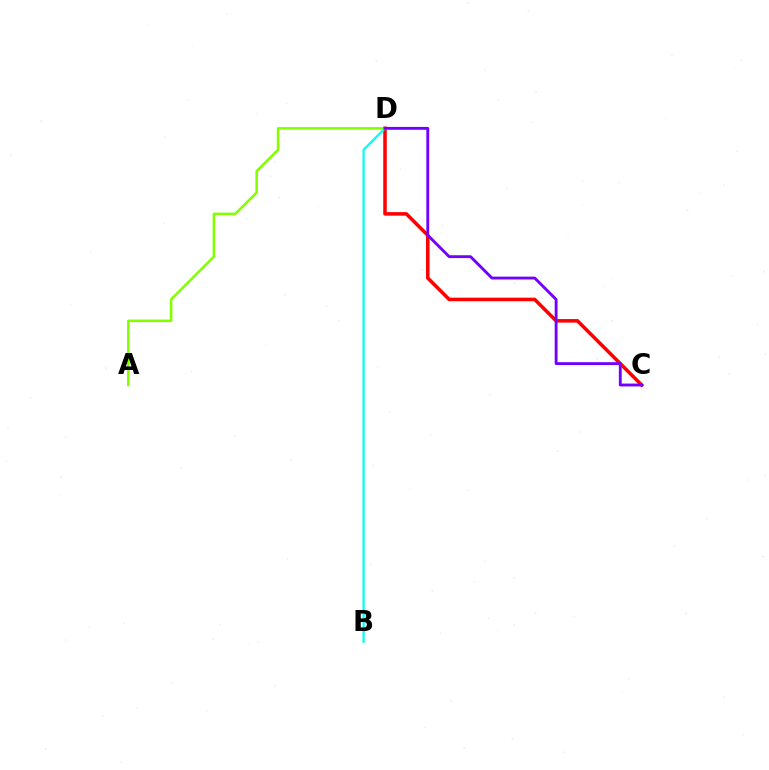{('C', 'D'): [{'color': '#ff0000', 'line_style': 'solid', 'thickness': 2.55}, {'color': '#7200ff', 'line_style': 'solid', 'thickness': 2.06}], ('A', 'D'): [{'color': '#84ff00', 'line_style': 'solid', 'thickness': 1.84}], ('B', 'D'): [{'color': '#00fff6', 'line_style': 'solid', 'thickness': 1.6}]}